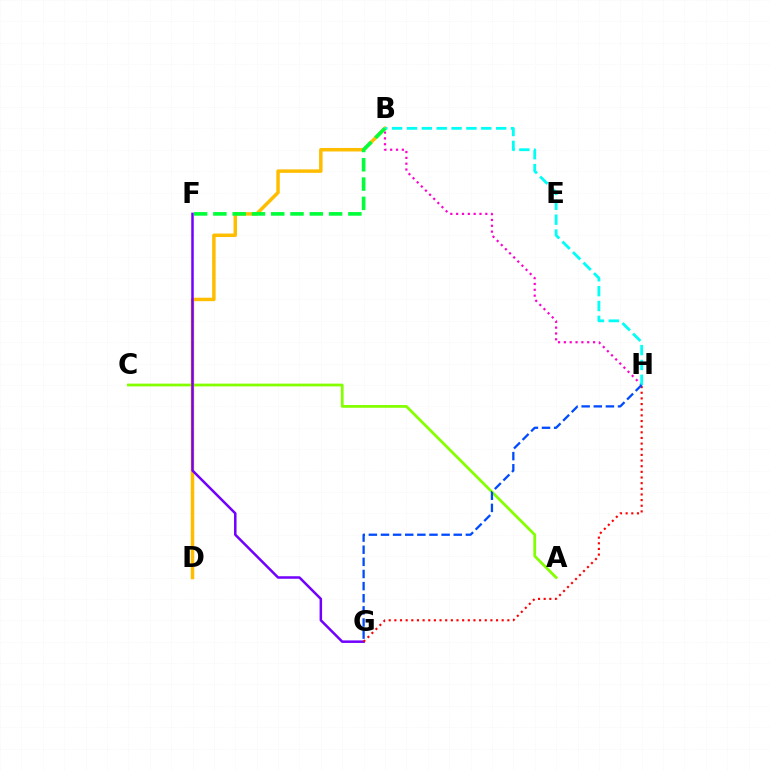{('A', 'C'): [{'color': '#84ff00', 'line_style': 'solid', 'thickness': 1.98}], ('B', 'H'): [{'color': '#ff00cf', 'line_style': 'dotted', 'thickness': 1.59}, {'color': '#00fff6', 'line_style': 'dashed', 'thickness': 2.02}], ('B', 'D'): [{'color': '#ffbd00', 'line_style': 'solid', 'thickness': 2.51}], ('F', 'G'): [{'color': '#7200ff', 'line_style': 'solid', 'thickness': 1.81}], ('B', 'F'): [{'color': '#00ff39', 'line_style': 'dashed', 'thickness': 2.62}], ('G', 'H'): [{'color': '#ff0000', 'line_style': 'dotted', 'thickness': 1.53}, {'color': '#004bff', 'line_style': 'dashed', 'thickness': 1.65}]}